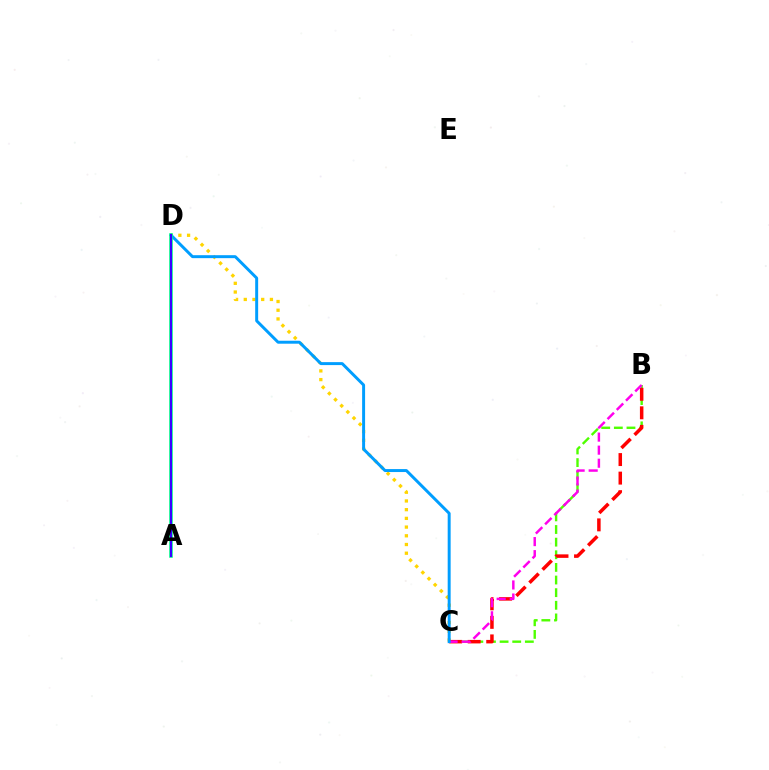{('B', 'C'): [{'color': '#4fff00', 'line_style': 'dashed', 'thickness': 1.72}, {'color': '#ff0000', 'line_style': 'dashed', 'thickness': 2.52}, {'color': '#ff00ed', 'line_style': 'dashed', 'thickness': 1.77}], ('C', 'D'): [{'color': '#ffd500', 'line_style': 'dotted', 'thickness': 2.37}, {'color': '#009eff', 'line_style': 'solid', 'thickness': 2.13}], ('A', 'D'): [{'color': '#00ff86', 'line_style': 'solid', 'thickness': 2.58}, {'color': '#3700ff', 'line_style': 'solid', 'thickness': 1.5}]}